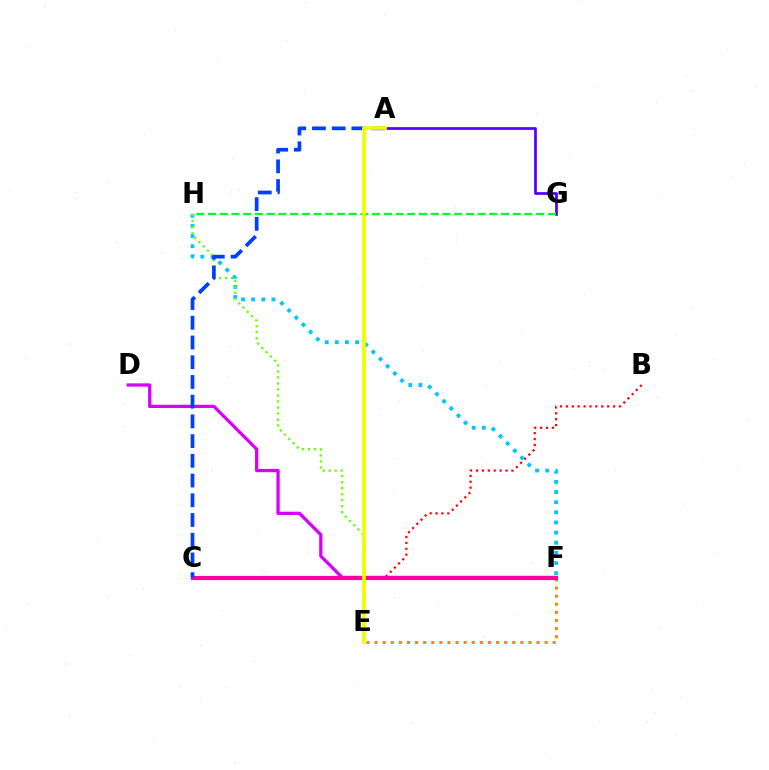{('B', 'C'): [{'color': '#ff0000', 'line_style': 'dotted', 'thickness': 1.6}], ('D', 'F'): [{'color': '#d600ff', 'line_style': 'solid', 'thickness': 2.36}], ('F', 'H'): [{'color': '#00c7ff', 'line_style': 'dotted', 'thickness': 2.75}], ('C', 'F'): [{'color': '#00ffaf', 'line_style': 'solid', 'thickness': 1.81}, {'color': '#ff00a0', 'line_style': 'solid', 'thickness': 2.98}], ('A', 'G'): [{'color': '#4f00ff', 'line_style': 'solid', 'thickness': 1.95}], ('E', 'H'): [{'color': '#66ff00', 'line_style': 'dotted', 'thickness': 1.63}], ('E', 'F'): [{'color': '#ff8800', 'line_style': 'dotted', 'thickness': 2.2}], ('G', 'H'): [{'color': '#00ff27', 'line_style': 'dashed', 'thickness': 1.59}], ('A', 'C'): [{'color': '#003fff', 'line_style': 'dashed', 'thickness': 2.68}], ('A', 'E'): [{'color': '#eeff00', 'line_style': 'solid', 'thickness': 2.69}]}